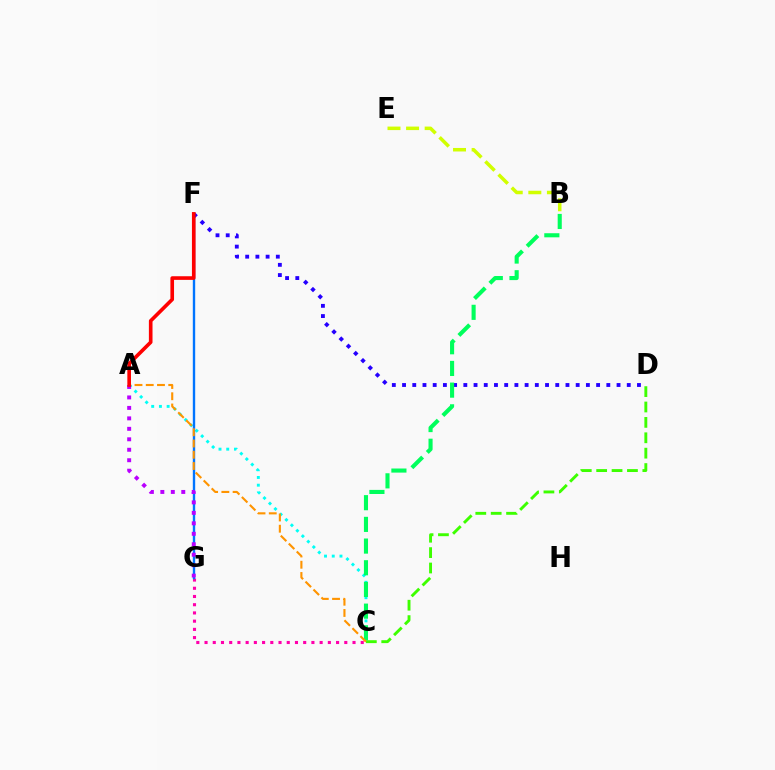{('A', 'C'): [{'color': '#00fff6', 'line_style': 'dotted', 'thickness': 2.1}, {'color': '#ff9400', 'line_style': 'dashed', 'thickness': 1.53}], ('C', 'G'): [{'color': '#ff00ac', 'line_style': 'dotted', 'thickness': 2.23}], ('F', 'G'): [{'color': '#0074ff', 'line_style': 'solid', 'thickness': 1.71}], ('B', 'E'): [{'color': '#d1ff00', 'line_style': 'dashed', 'thickness': 2.53}], ('C', 'D'): [{'color': '#3dff00', 'line_style': 'dashed', 'thickness': 2.09}], ('A', 'G'): [{'color': '#b900ff', 'line_style': 'dotted', 'thickness': 2.84}], ('D', 'F'): [{'color': '#2500ff', 'line_style': 'dotted', 'thickness': 2.78}], ('B', 'C'): [{'color': '#00ff5c', 'line_style': 'dashed', 'thickness': 2.95}], ('A', 'F'): [{'color': '#ff0000', 'line_style': 'solid', 'thickness': 2.61}]}